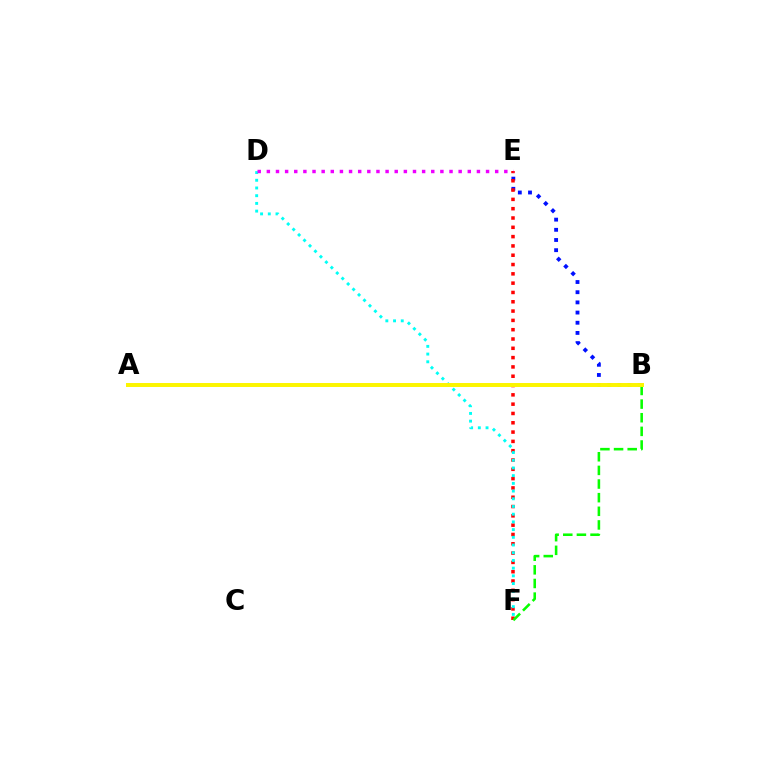{('B', 'E'): [{'color': '#0010ff', 'line_style': 'dotted', 'thickness': 2.77}], ('E', 'F'): [{'color': '#ff0000', 'line_style': 'dotted', 'thickness': 2.53}], ('B', 'F'): [{'color': '#08ff00', 'line_style': 'dashed', 'thickness': 1.85}], ('D', 'F'): [{'color': '#00fff6', 'line_style': 'dotted', 'thickness': 2.09}], ('D', 'E'): [{'color': '#ee00ff', 'line_style': 'dotted', 'thickness': 2.48}], ('A', 'B'): [{'color': '#fcf500', 'line_style': 'solid', 'thickness': 2.86}]}